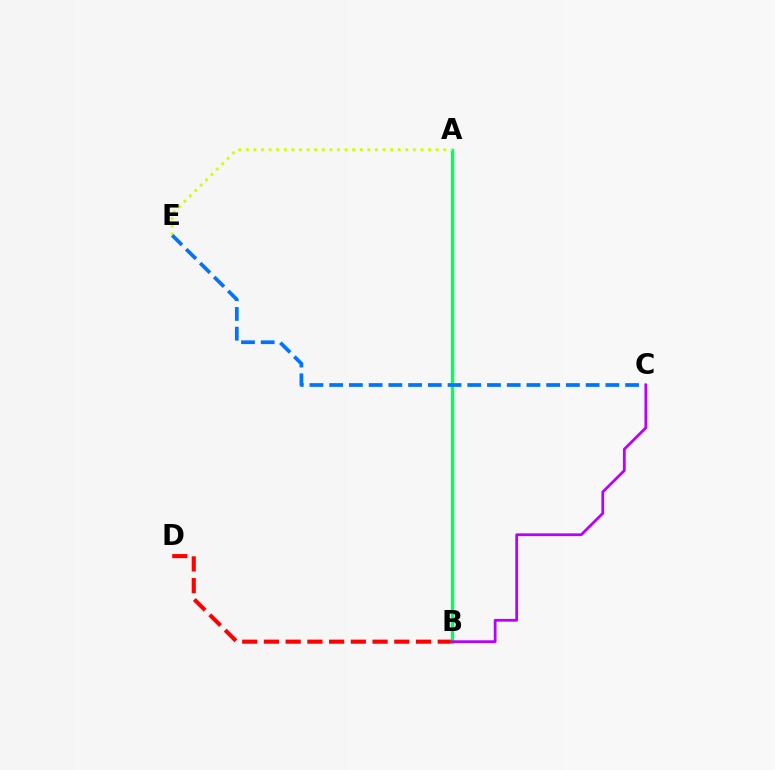{('B', 'D'): [{'color': '#ff0000', 'line_style': 'dashed', 'thickness': 2.95}], ('A', 'B'): [{'color': '#00ff5c', 'line_style': 'solid', 'thickness': 2.43}], ('A', 'E'): [{'color': '#d1ff00', 'line_style': 'dotted', 'thickness': 2.06}], ('C', 'E'): [{'color': '#0074ff', 'line_style': 'dashed', 'thickness': 2.68}], ('B', 'C'): [{'color': '#b900ff', 'line_style': 'solid', 'thickness': 1.99}]}